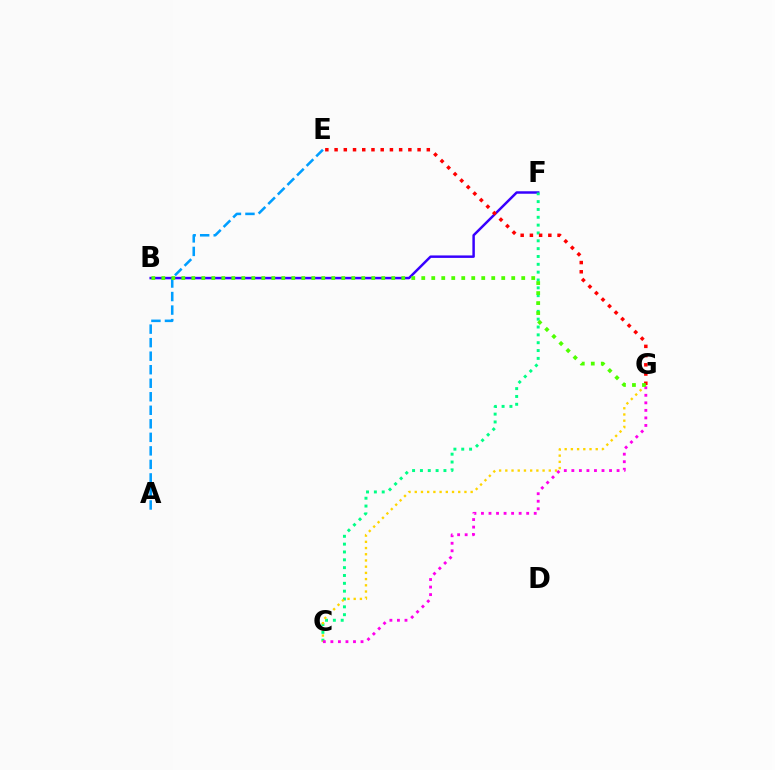{('B', 'F'): [{'color': '#3700ff', 'line_style': 'solid', 'thickness': 1.78}], ('A', 'E'): [{'color': '#009eff', 'line_style': 'dashed', 'thickness': 1.84}], ('C', 'F'): [{'color': '#00ff86', 'line_style': 'dotted', 'thickness': 2.13}], ('C', 'G'): [{'color': '#ffd500', 'line_style': 'dotted', 'thickness': 1.69}, {'color': '#ff00ed', 'line_style': 'dotted', 'thickness': 2.05}], ('E', 'G'): [{'color': '#ff0000', 'line_style': 'dotted', 'thickness': 2.51}], ('B', 'G'): [{'color': '#4fff00', 'line_style': 'dotted', 'thickness': 2.72}]}